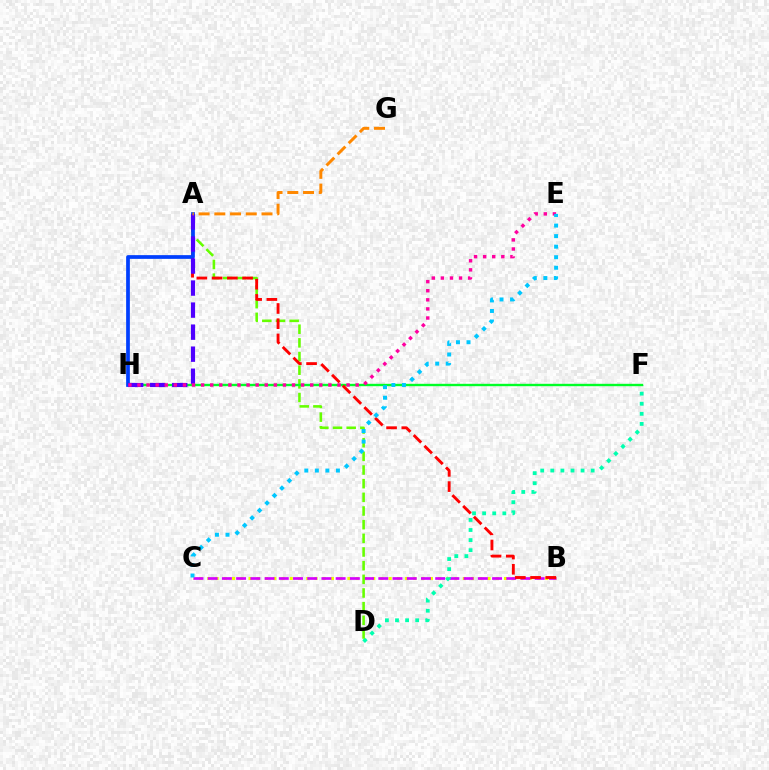{('B', 'C'): [{'color': '#eeff00', 'line_style': 'dotted', 'thickness': 2.24}, {'color': '#d600ff', 'line_style': 'dashed', 'thickness': 1.93}], ('D', 'F'): [{'color': '#00ffaf', 'line_style': 'dotted', 'thickness': 2.74}], ('A', 'D'): [{'color': '#66ff00', 'line_style': 'dashed', 'thickness': 1.86}], ('F', 'H'): [{'color': '#00ff27', 'line_style': 'solid', 'thickness': 1.71}], ('A', 'B'): [{'color': '#ff0000', 'line_style': 'dashed', 'thickness': 2.07}], ('A', 'H'): [{'color': '#003fff', 'line_style': 'solid', 'thickness': 2.68}, {'color': '#4f00ff', 'line_style': 'dashed', 'thickness': 2.99}], ('A', 'G'): [{'color': '#ff8800', 'line_style': 'dashed', 'thickness': 2.14}], ('E', 'H'): [{'color': '#ff00a0', 'line_style': 'dotted', 'thickness': 2.47}], ('C', 'E'): [{'color': '#00c7ff', 'line_style': 'dotted', 'thickness': 2.86}]}